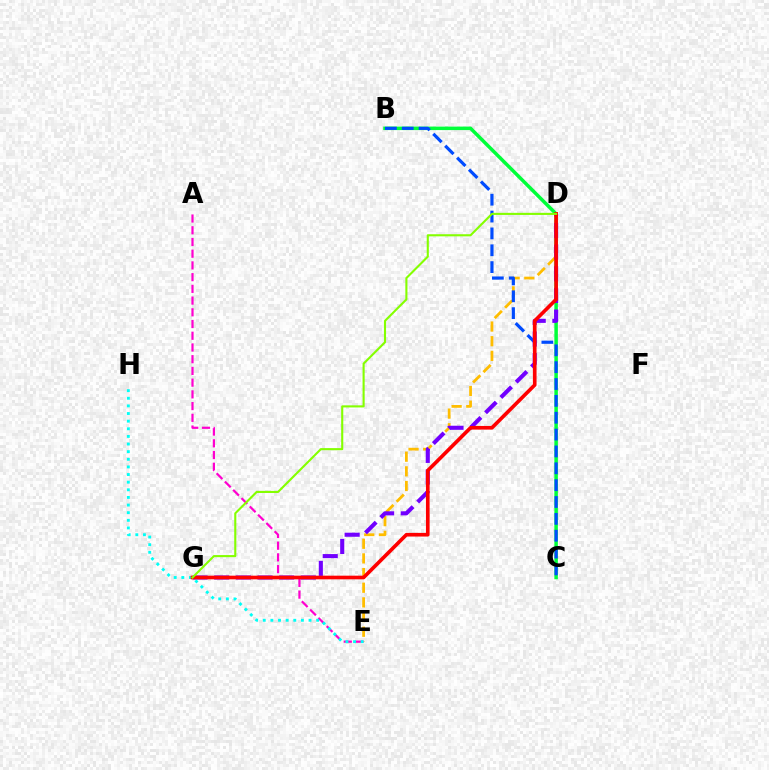{('B', 'C'): [{'color': '#00ff39', 'line_style': 'solid', 'thickness': 2.52}, {'color': '#004bff', 'line_style': 'dashed', 'thickness': 2.29}], ('D', 'E'): [{'color': '#ffbd00', 'line_style': 'dashed', 'thickness': 1.99}], ('A', 'E'): [{'color': '#ff00cf', 'line_style': 'dashed', 'thickness': 1.59}], ('D', 'G'): [{'color': '#7200ff', 'line_style': 'dashed', 'thickness': 2.94}, {'color': '#ff0000', 'line_style': 'solid', 'thickness': 2.63}, {'color': '#84ff00', 'line_style': 'solid', 'thickness': 1.51}], ('E', 'H'): [{'color': '#00fff6', 'line_style': 'dotted', 'thickness': 2.07}]}